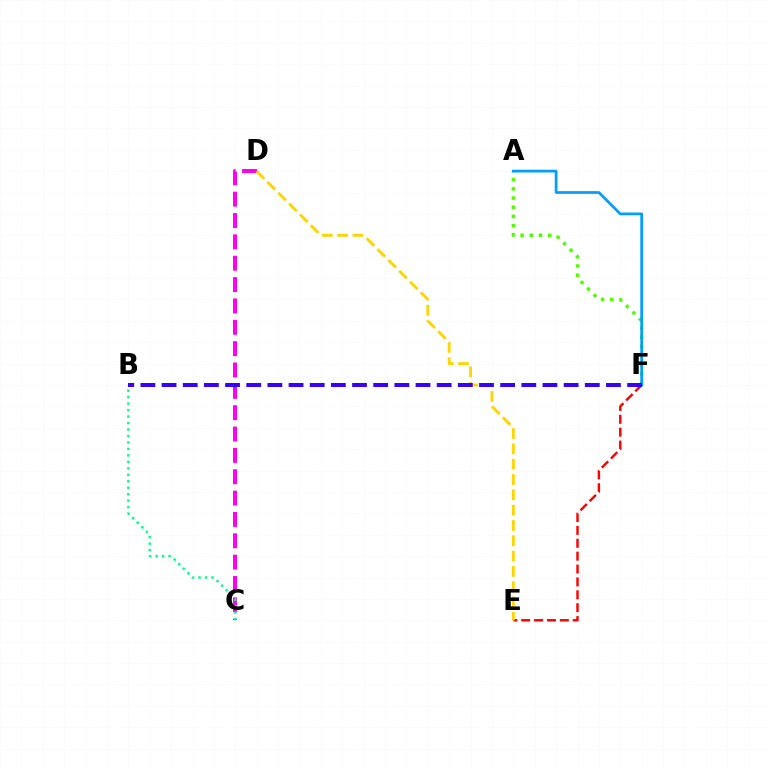{('A', 'F'): [{'color': '#4fff00', 'line_style': 'dotted', 'thickness': 2.5}, {'color': '#009eff', 'line_style': 'solid', 'thickness': 1.97}], ('C', 'D'): [{'color': '#ff00ed', 'line_style': 'dashed', 'thickness': 2.9}], ('E', 'F'): [{'color': '#ff0000', 'line_style': 'dashed', 'thickness': 1.75}], ('B', 'C'): [{'color': '#00ff86', 'line_style': 'dotted', 'thickness': 1.76}], ('D', 'E'): [{'color': '#ffd500', 'line_style': 'dashed', 'thickness': 2.08}], ('B', 'F'): [{'color': '#3700ff', 'line_style': 'dashed', 'thickness': 2.87}]}